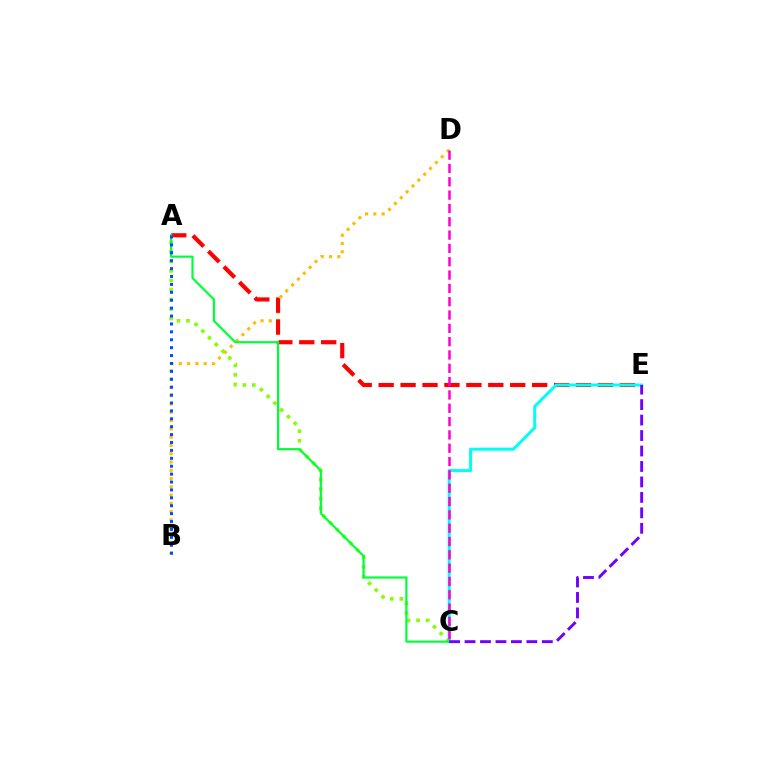{('B', 'D'): [{'color': '#ffbd00', 'line_style': 'dotted', 'thickness': 2.25}], ('A', 'E'): [{'color': '#ff0000', 'line_style': 'dashed', 'thickness': 2.98}], ('A', 'C'): [{'color': '#84ff00', 'line_style': 'dotted', 'thickness': 2.59}, {'color': '#00ff39', 'line_style': 'solid', 'thickness': 1.57}], ('C', 'E'): [{'color': '#00fff6', 'line_style': 'solid', 'thickness': 2.16}, {'color': '#7200ff', 'line_style': 'dashed', 'thickness': 2.1}], ('C', 'D'): [{'color': '#ff00cf', 'line_style': 'dashed', 'thickness': 1.81}], ('A', 'B'): [{'color': '#004bff', 'line_style': 'dotted', 'thickness': 2.15}]}